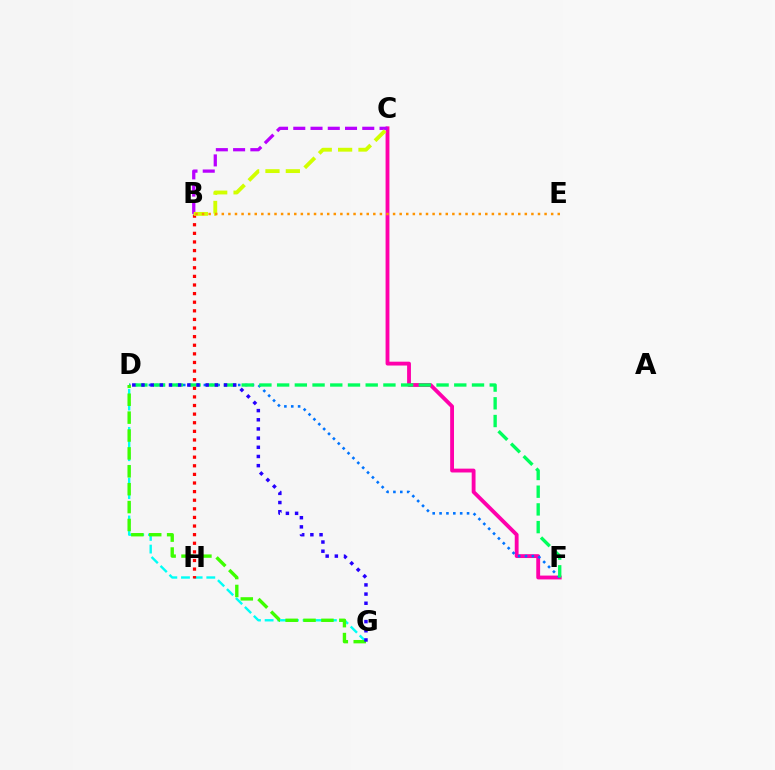{('C', 'F'): [{'color': '#ff00ac', 'line_style': 'solid', 'thickness': 2.77}], ('B', 'C'): [{'color': '#b900ff', 'line_style': 'dashed', 'thickness': 2.34}, {'color': '#d1ff00', 'line_style': 'dashed', 'thickness': 2.77}], ('D', 'F'): [{'color': '#0074ff', 'line_style': 'dotted', 'thickness': 1.87}, {'color': '#00ff5c', 'line_style': 'dashed', 'thickness': 2.41}], ('D', 'G'): [{'color': '#00fff6', 'line_style': 'dashed', 'thickness': 1.72}, {'color': '#3dff00', 'line_style': 'dashed', 'thickness': 2.43}, {'color': '#2500ff', 'line_style': 'dotted', 'thickness': 2.49}], ('B', 'H'): [{'color': '#ff0000', 'line_style': 'dotted', 'thickness': 2.34}], ('B', 'E'): [{'color': '#ff9400', 'line_style': 'dotted', 'thickness': 1.79}]}